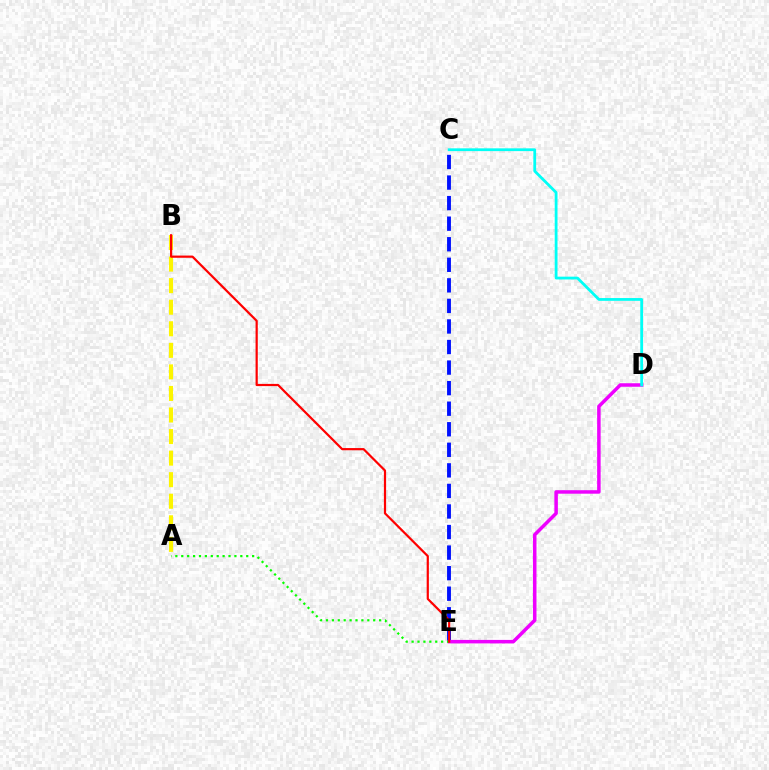{('C', 'E'): [{'color': '#0010ff', 'line_style': 'dashed', 'thickness': 2.79}], ('D', 'E'): [{'color': '#ee00ff', 'line_style': 'solid', 'thickness': 2.52}], ('C', 'D'): [{'color': '#00fff6', 'line_style': 'solid', 'thickness': 2.0}], ('A', 'E'): [{'color': '#08ff00', 'line_style': 'dotted', 'thickness': 1.6}], ('A', 'B'): [{'color': '#fcf500', 'line_style': 'dashed', 'thickness': 2.93}], ('B', 'E'): [{'color': '#ff0000', 'line_style': 'solid', 'thickness': 1.59}]}